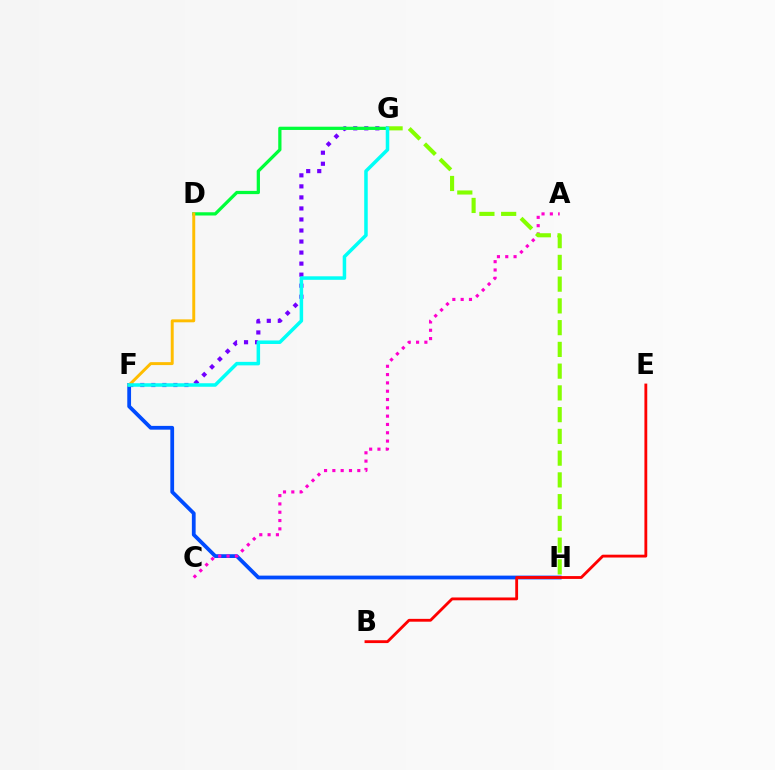{('F', 'G'): [{'color': '#7200ff', 'line_style': 'dotted', 'thickness': 3.0}, {'color': '#00fff6', 'line_style': 'solid', 'thickness': 2.53}], ('F', 'H'): [{'color': '#004bff', 'line_style': 'solid', 'thickness': 2.72}], ('D', 'G'): [{'color': '#00ff39', 'line_style': 'solid', 'thickness': 2.34}], ('D', 'F'): [{'color': '#ffbd00', 'line_style': 'solid', 'thickness': 2.12}], ('A', 'C'): [{'color': '#ff00cf', 'line_style': 'dotted', 'thickness': 2.26}], ('B', 'E'): [{'color': '#ff0000', 'line_style': 'solid', 'thickness': 2.04}], ('G', 'H'): [{'color': '#84ff00', 'line_style': 'dashed', 'thickness': 2.95}]}